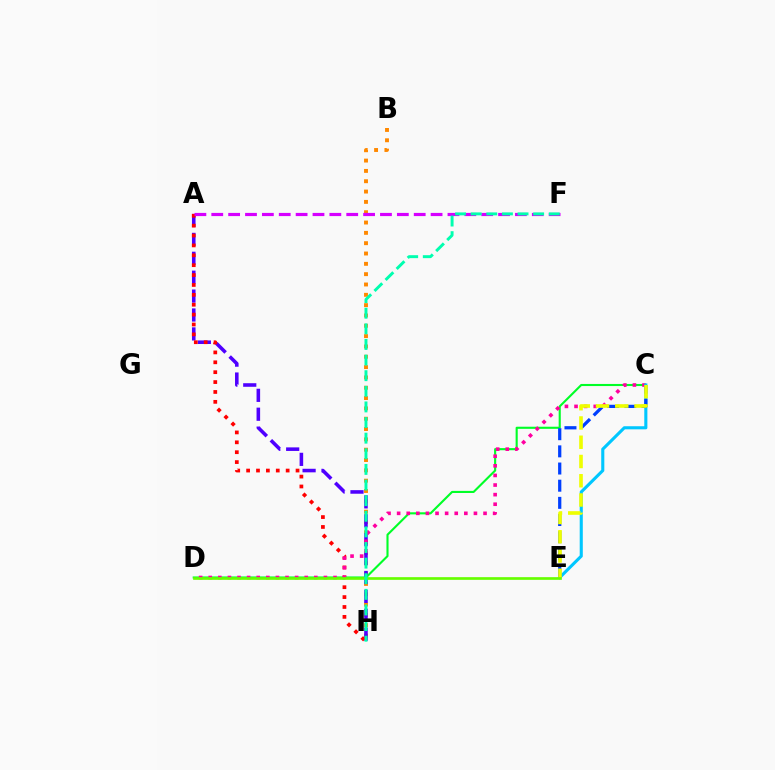{('B', 'H'): [{'color': '#ff8800', 'line_style': 'dotted', 'thickness': 2.81}], ('A', 'H'): [{'color': '#4f00ff', 'line_style': 'dashed', 'thickness': 2.57}, {'color': '#ff0000', 'line_style': 'dotted', 'thickness': 2.69}], ('C', 'D'): [{'color': '#00ff27', 'line_style': 'solid', 'thickness': 1.52}, {'color': '#ff00a0', 'line_style': 'dotted', 'thickness': 2.61}], ('A', 'F'): [{'color': '#d600ff', 'line_style': 'dashed', 'thickness': 2.29}], ('C', 'E'): [{'color': '#00c7ff', 'line_style': 'solid', 'thickness': 2.23}, {'color': '#003fff', 'line_style': 'dashed', 'thickness': 2.33}, {'color': '#eeff00', 'line_style': 'dashed', 'thickness': 2.62}], ('D', 'E'): [{'color': '#66ff00', 'line_style': 'solid', 'thickness': 1.93}], ('F', 'H'): [{'color': '#00ffaf', 'line_style': 'dashed', 'thickness': 2.12}]}